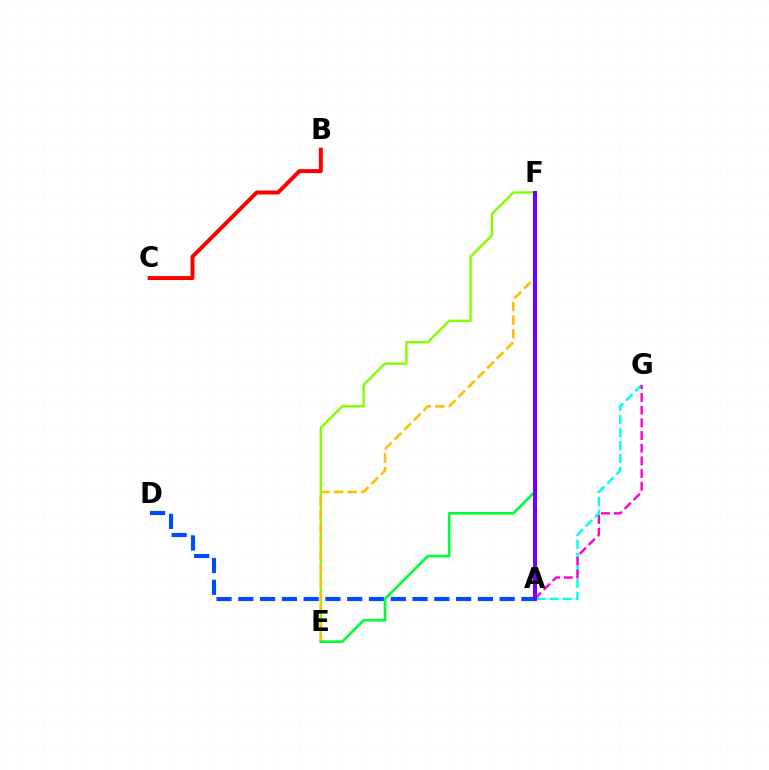{('A', 'G'): [{'color': '#00fff6', 'line_style': 'dashed', 'thickness': 1.76}, {'color': '#ff00cf', 'line_style': 'dashed', 'thickness': 1.72}], ('E', 'F'): [{'color': '#84ff00', 'line_style': 'solid', 'thickness': 1.76}, {'color': '#ffbd00', 'line_style': 'dashed', 'thickness': 1.84}, {'color': '#00ff39', 'line_style': 'solid', 'thickness': 1.93}], ('A', 'D'): [{'color': '#004bff', 'line_style': 'dashed', 'thickness': 2.96}], ('A', 'F'): [{'color': '#7200ff', 'line_style': 'solid', 'thickness': 2.88}], ('B', 'C'): [{'color': '#ff0000', 'line_style': 'solid', 'thickness': 2.88}]}